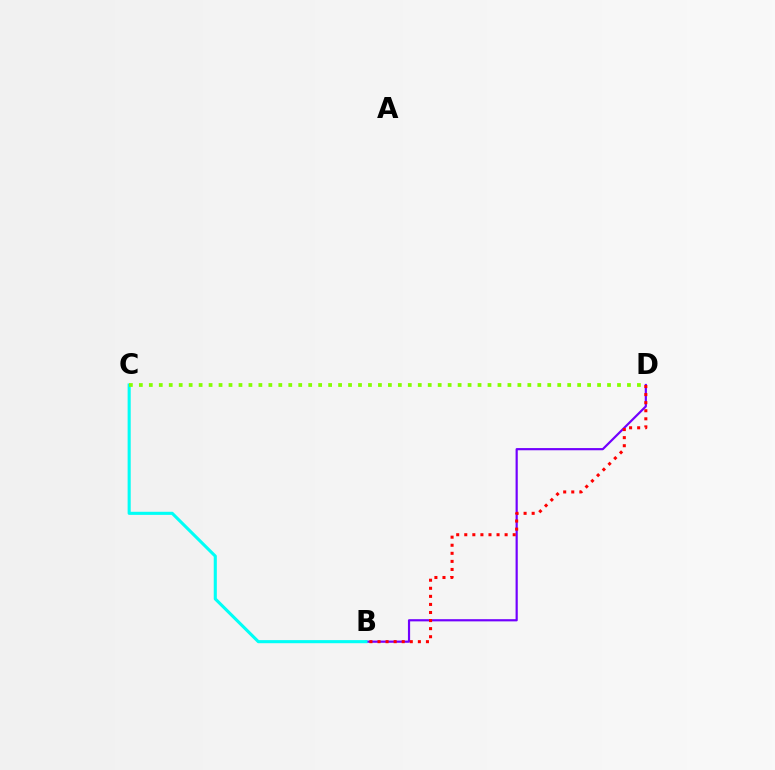{('B', 'D'): [{'color': '#7200ff', 'line_style': 'solid', 'thickness': 1.58}, {'color': '#ff0000', 'line_style': 'dotted', 'thickness': 2.19}], ('B', 'C'): [{'color': '#00fff6', 'line_style': 'solid', 'thickness': 2.23}], ('C', 'D'): [{'color': '#84ff00', 'line_style': 'dotted', 'thickness': 2.71}]}